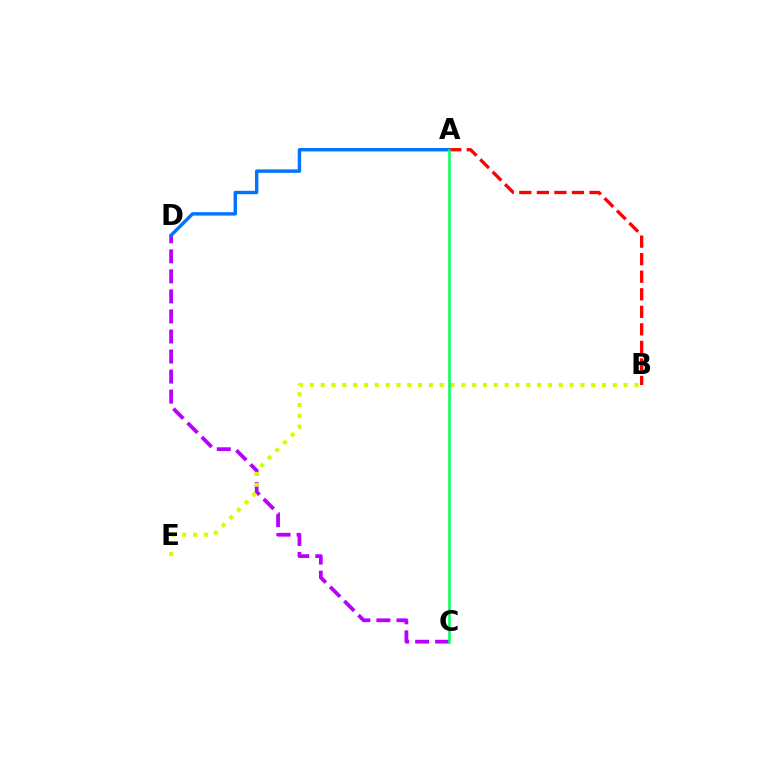{('C', 'D'): [{'color': '#b900ff', 'line_style': 'dashed', 'thickness': 2.72}], ('A', 'D'): [{'color': '#0074ff', 'line_style': 'solid', 'thickness': 2.46}], ('B', 'E'): [{'color': '#d1ff00', 'line_style': 'dotted', 'thickness': 2.94}], ('A', 'B'): [{'color': '#ff0000', 'line_style': 'dashed', 'thickness': 2.38}], ('A', 'C'): [{'color': '#00ff5c', 'line_style': 'solid', 'thickness': 1.83}]}